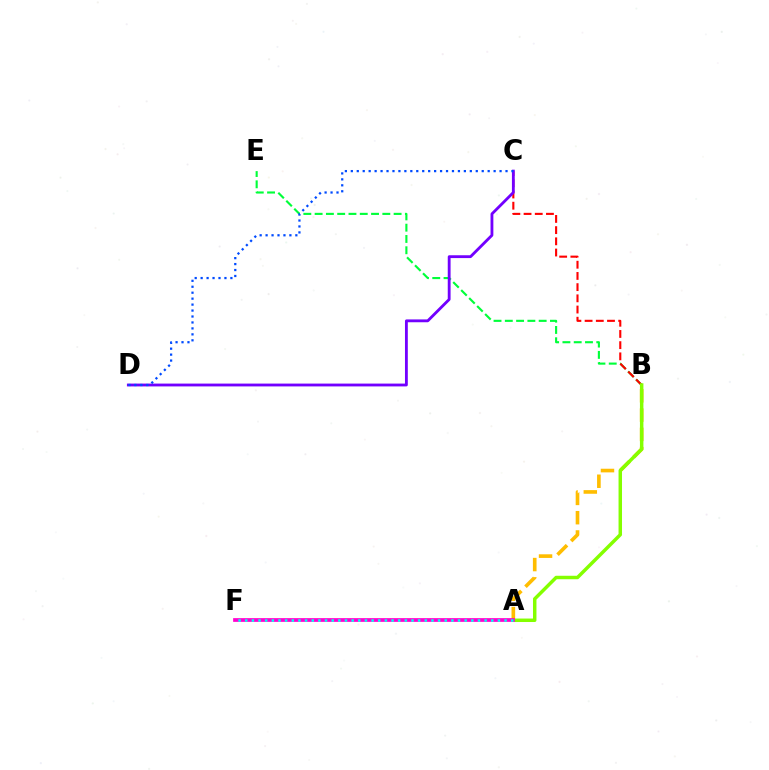{('A', 'B'): [{'color': '#ffbd00', 'line_style': 'dashed', 'thickness': 2.62}, {'color': '#84ff00', 'line_style': 'solid', 'thickness': 2.5}], ('B', 'E'): [{'color': '#00ff39', 'line_style': 'dashed', 'thickness': 1.53}], ('B', 'C'): [{'color': '#ff0000', 'line_style': 'dashed', 'thickness': 1.52}], ('C', 'D'): [{'color': '#7200ff', 'line_style': 'solid', 'thickness': 2.04}, {'color': '#004bff', 'line_style': 'dotted', 'thickness': 1.62}], ('A', 'F'): [{'color': '#ff00cf', 'line_style': 'solid', 'thickness': 2.68}, {'color': '#00fff6', 'line_style': 'dotted', 'thickness': 1.81}]}